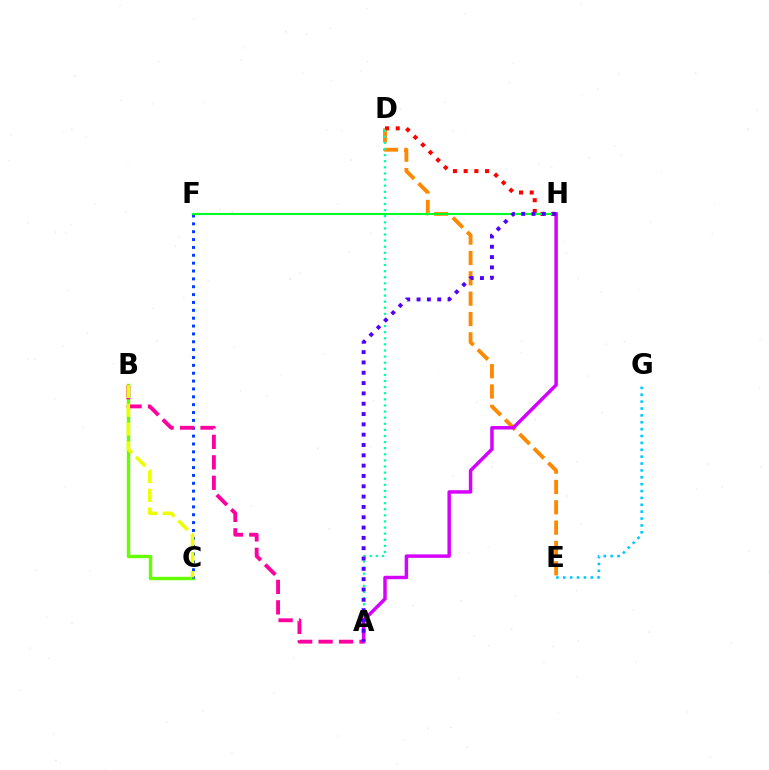{('D', 'E'): [{'color': '#ff8800', 'line_style': 'dashed', 'thickness': 2.76}], ('B', 'C'): [{'color': '#66ff00', 'line_style': 'solid', 'thickness': 2.44}, {'color': '#eeff00', 'line_style': 'dashed', 'thickness': 2.55}], ('C', 'F'): [{'color': '#003fff', 'line_style': 'dotted', 'thickness': 2.14}], ('D', 'H'): [{'color': '#ff0000', 'line_style': 'dotted', 'thickness': 2.91}], ('A', 'B'): [{'color': '#ff00a0', 'line_style': 'dashed', 'thickness': 2.78}], ('E', 'G'): [{'color': '#00c7ff', 'line_style': 'dotted', 'thickness': 1.87}], ('F', 'H'): [{'color': '#00ff27', 'line_style': 'solid', 'thickness': 1.51}], ('A', 'D'): [{'color': '#00ffaf', 'line_style': 'dotted', 'thickness': 1.66}], ('A', 'H'): [{'color': '#d600ff', 'line_style': 'solid', 'thickness': 2.5}, {'color': '#4f00ff', 'line_style': 'dotted', 'thickness': 2.8}]}